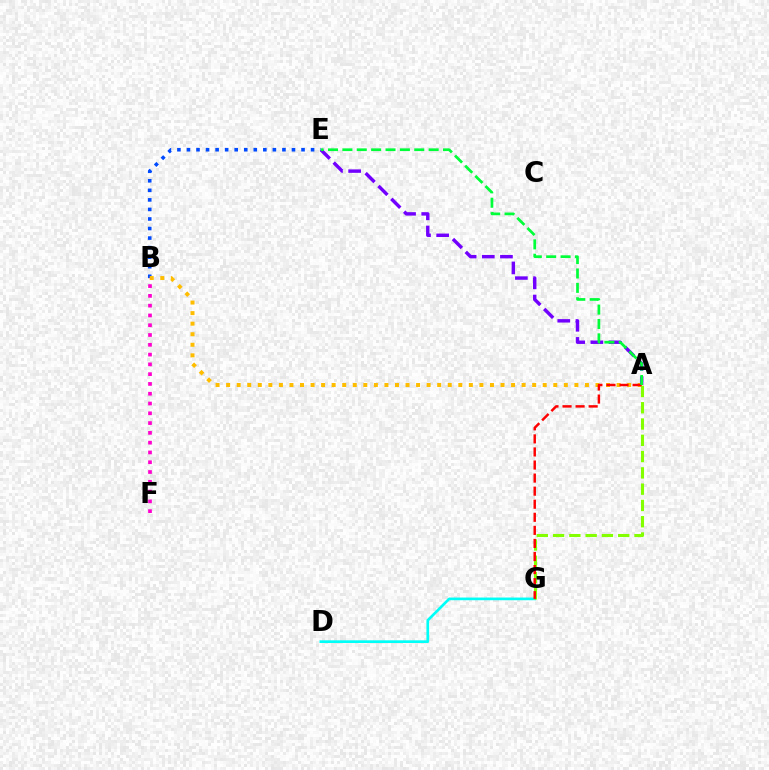{('D', 'G'): [{'color': '#00fff6', 'line_style': 'solid', 'thickness': 1.93}], ('B', 'E'): [{'color': '#004bff', 'line_style': 'dotted', 'thickness': 2.59}], ('A', 'B'): [{'color': '#ffbd00', 'line_style': 'dotted', 'thickness': 2.87}], ('A', 'G'): [{'color': '#84ff00', 'line_style': 'dashed', 'thickness': 2.21}, {'color': '#ff0000', 'line_style': 'dashed', 'thickness': 1.78}], ('A', 'E'): [{'color': '#7200ff', 'line_style': 'dashed', 'thickness': 2.47}, {'color': '#00ff39', 'line_style': 'dashed', 'thickness': 1.95}], ('B', 'F'): [{'color': '#ff00cf', 'line_style': 'dotted', 'thickness': 2.66}]}